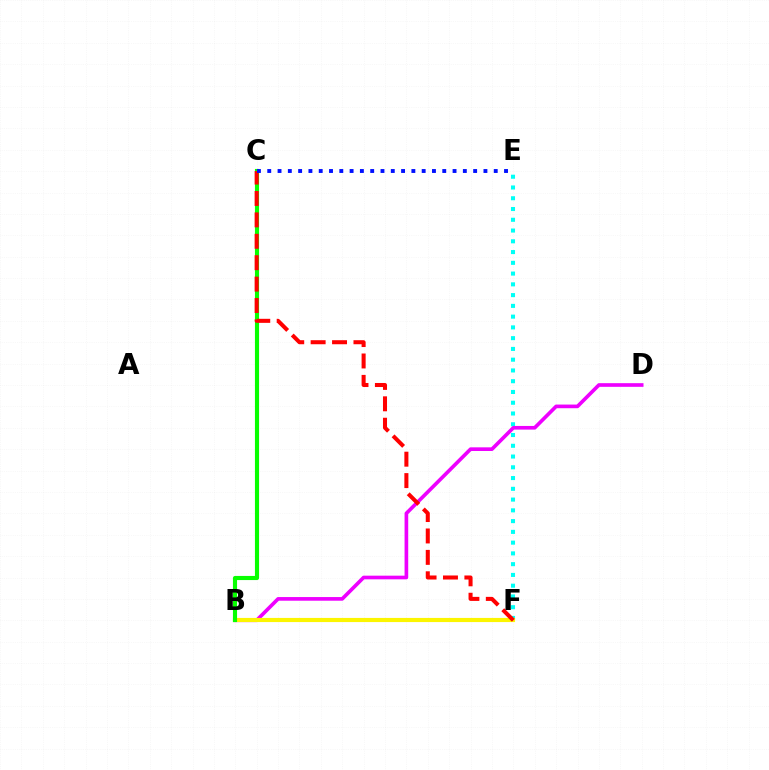{('E', 'F'): [{'color': '#00fff6', 'line_style': 'dotted', 'thickness': 2.92}], ('B', 'D'): [{'color': '#ee00ff', 'line_style': 'solid', 'thickness': 2.63}], ('B', 'F'): [{'color': '#fcf500', 'line_style': 'solid', 'thickness': 2.99}], ('B', 'C'): [{'color': '#08ff00', 'line_style': 'solid', 'thickness': 2.97}], ('C', 'F'): [{'color': '#ff0000', 'line_style': 'dashed', 'thickness': 2.91}], ('C', 'E'): [{'color': '#0010ff', 'line_style': 'dotted', 'thickness': 2.8}]}